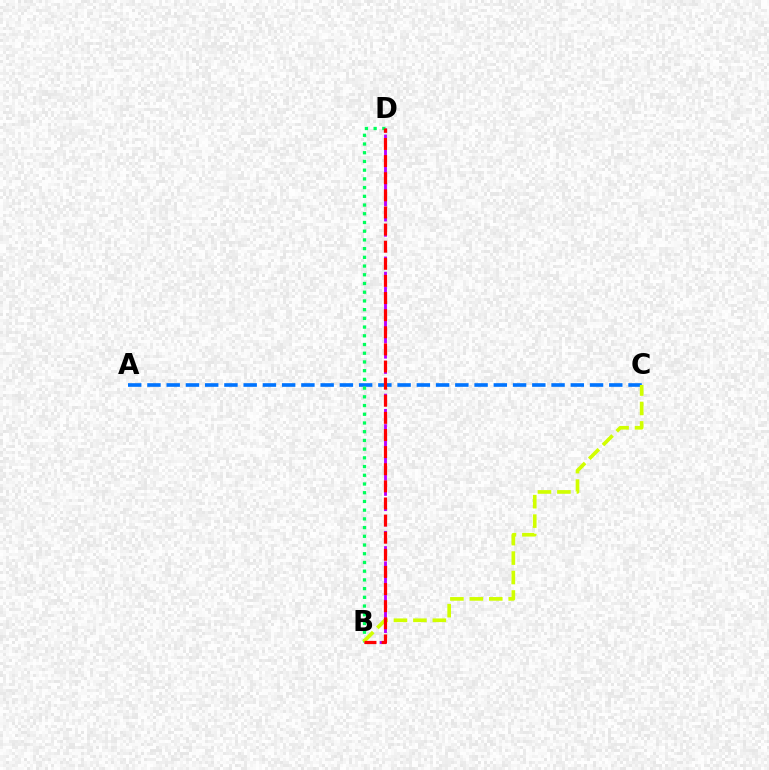{('A', 'C'): [{'color': '#0074ff', 'line_style': 'dashed', 'thickness': 2.61}], ('B', 'D'): [{'color': '#b900ff', 'line_style': 'dashed', 'thickness': 2.07}, {'color': '#00ff5c', 'line_style': 'dotted', 'thickness': 2.37}, {'color': '#ff0000', 'line_style': 'dashed', 'thickness': 2.33}], ('B', 'C'): [{'color': '#d1ff00', 'line_style': 'dashed', 'thickness': 2.64}]}